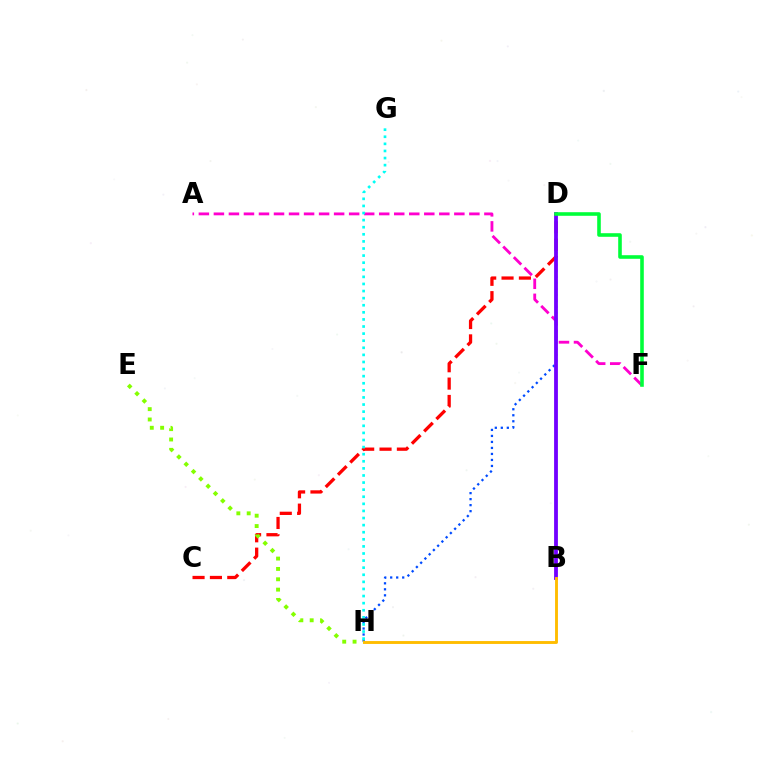{('A', 'F'): [{'color': '#ff00cf', 'line_style': 'dashed', 'thickness': 2.04}], ('C', 'D'): [{'color': '#ff0000', 'line_style': 'dashed', 'thickness': 2.36}], ('D', 'H'): [{'color': '#004bff', 'line_style': 'dotted', 'thickness': 1.63}], ('B', 'D'): [{'color': '#7200ff', 'line_style': 'solid', 'thickness': 2.74}], ('E', 'H'): [{'color': '#84ff00', 'line_style': 'dotted', 'thickness': 2.81}], ('D', 'F'): [{'color': '#00ff39', 'line_style': 'solid', 'thickness': 2.59}], ('G', 'H'): [{'color': '#00fff6', 'line_style': 'dotted', 'thickness': 1.93}], ('B', 'H'): [{'color': '#ffbd00', 'line_style': 'solid', 'thickness': 2.08}]}